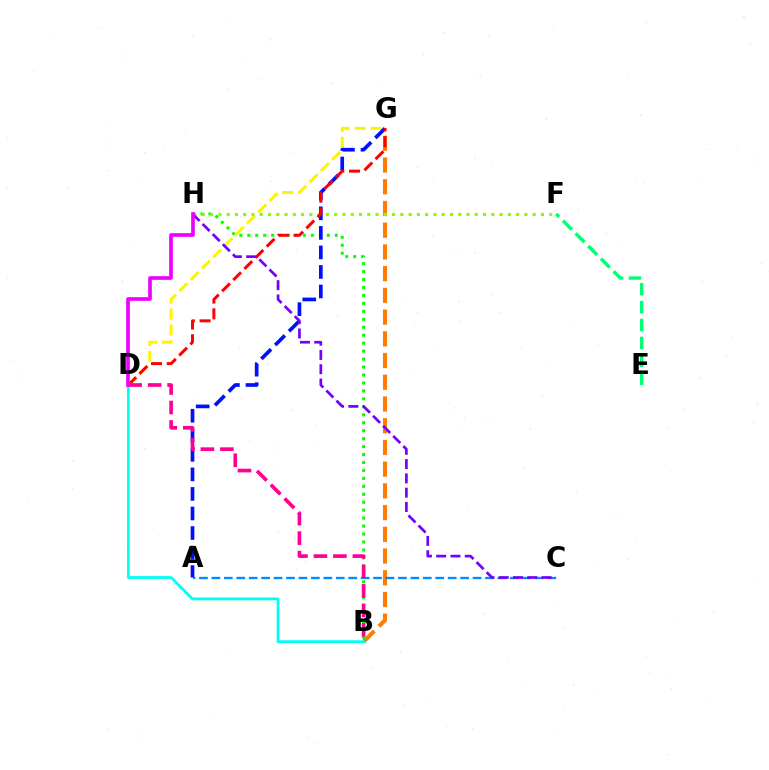{('B', 'G'): [{'color': '#ff7c00', 'line_style': 'dashed', 'thickness': 2.95}], ('B', 'H'): [{'color': '#08ff00', 'line_style': 'dotted', 'thickness': 2.16}], ('D', 'G'): [{'color': '#fcf500', 'line_style': 'dashed', 'thickness': 2.17}, {'color': '#ff0000', 'line_style': 'dashed', 'thickness': 2.14}], ('A', 'C'): [{'color': '#008cff', 'line_style': 'dashed', 'thickness': 1.69}], ('F', 'H'): [{'color': '#84ff00', 'line_style': 'dotted', 'thickness': 2.25}], ('B', 'D'): [{'color': '#00fff6', 'line_style': 'solid', 'thickness': 1.99}, {'color': '#ff0094', 'line_style': 'dashed', 'thickness': 2.65}], ('A', 'G'): [{'color': '#0010ff', 'line_style': 'dashed', 'thickness': 2.66}], ('E', 'F'): [{'color': '#00ff74', 'line_style': 'dashed', 'thickness': 2.43}], ('C', 'H'): [{'color': '#7200ff', 'line_style': 'dashed', 'thickness': 1.94}], ('D', 'H'): [{'color': '#ee00ff', 'line_style': 'solid', 'thickness': 2.63}]}